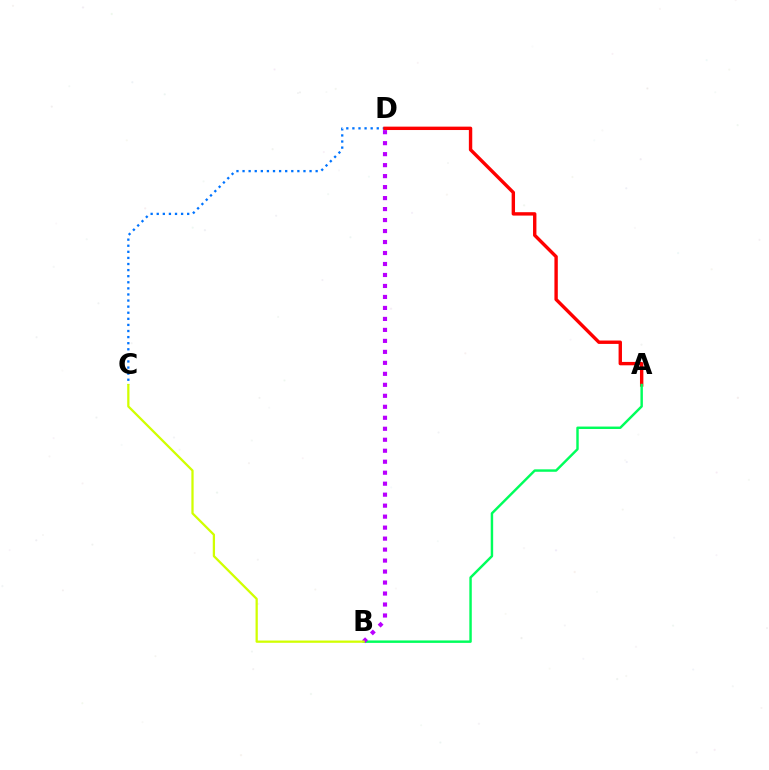{('C', 'D'): [{'color': '#0074ff', 'line_style': 'dotted', 'thickness': 1.65}], ('A', 'D'): [{'color': '#ff0000', 'line_style': 'solid', 'thickness': 2.44}], ('A', 'B'): [{'color': '#00ff5c', 'line_style': 'solid', 'thickness': 1.76}], ('B', 'D'): [{'color': '#b900ff', 'line_style': 'dotted', 'thickness': 2.98}], ('B', 'C'): [{'color': '#d1ff00', 'line_style': 'solid', 'thickness': 1.63}]}